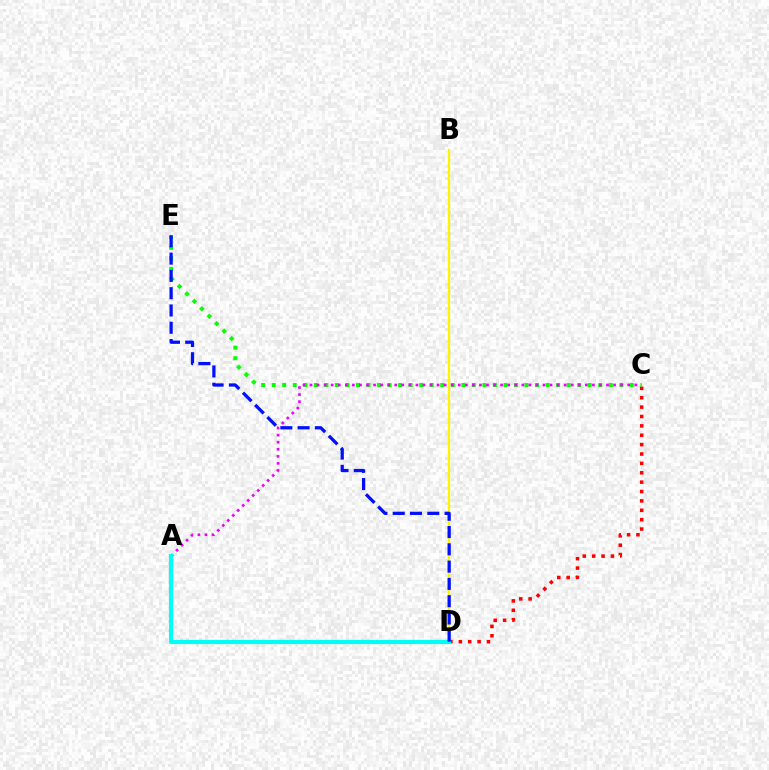{('C', 'D'): [{'color': '#ff0000', 'line_style': 'dotted', 'thickness': 2.55}], ('C', 'E'): [{'color': '#08ff00', 'line_style': 'dotted', 'thickness': 2.86}], ('B', 'D'): [{'color': '#fcf500', 'line_style': 'solid', 'thickness': 1.64}], ('A', 'C'): [{'color': '#ee00ff', 'line_style': 'dotted', 'thickness': 1.92}], ('A', 'D'): [{'color': '#00fff6', 'line_style': 'solid', 'thickness': 2.99}], ('D', 'E'): [{'color': '#0010ff', 'line_style': 'dashed', 'thickness': 2.35}]}